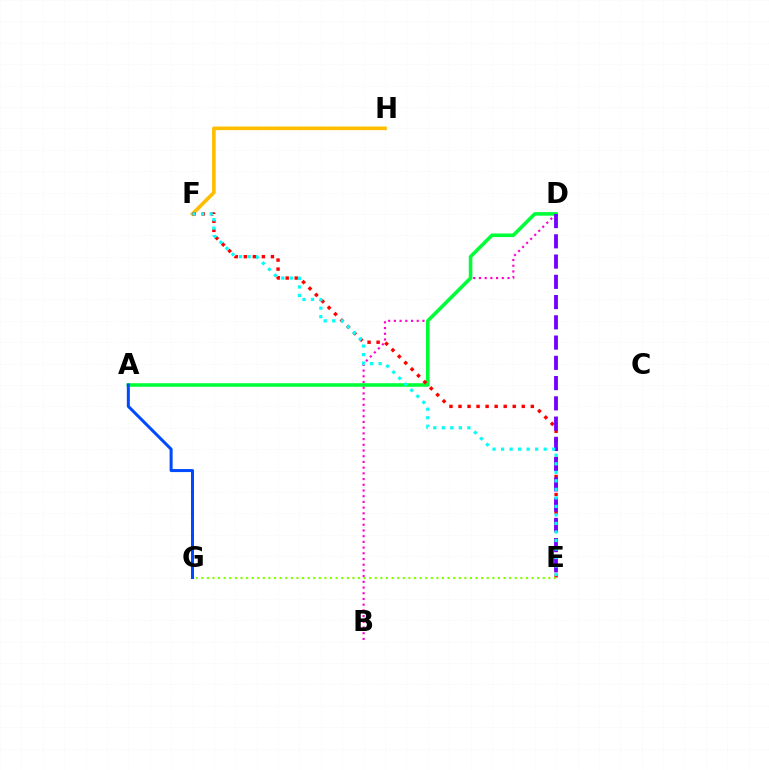{('B', 'D'): [{'color': '#ff00cf', 'line_style': 'dotted', 'thickness': 1.55}], ('F', 'H'): [{'color': '#ffbd00', 'line_style': 'solid', 'thickness': 2.61}], ('A', 'D'): [{'color': '#00ff39', 'line_style': 'solid', 'thickness': 2.58}], ('E', 'F'): [{'color': '#ff0000', 'line_style': 'dotted', 'thickness': 2.46}, {'color': '#00fff6', 'line_style': 'dotted', 'thickness': 2.31}], ('A', 'G'): [{'color': '#004bff', 'line_style': 'solid', 'thickness': 2.18}], ('D', 'E'): [{'color': '#7200ff', 'line_style': 'dashed', 'thickness': 2.75}], ('E', 'G'): [{'color': '#84ff00', 'line_style': 'dotted', 'thickness': 1.52}]}